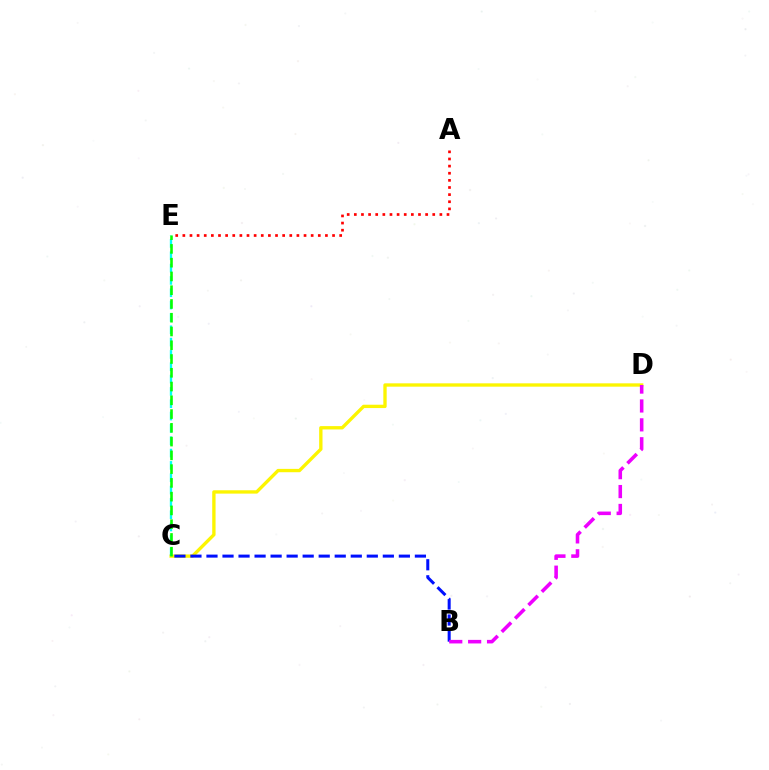{('A', 'E'): [{'color': '#ff0000', 'line_style': 'dotted', 'thickness': 1.94}], ('C', 'D'): [{'color': '#fcf500', 'line_style': 'solid', 'thickness': 2.4}], ('C', 'E'): [{'color': '#00fff6', 'line_style': 'dashed', 'thickness': 1.68}, {'color': '#08ff00', 'line_style': 'dashed', 'thickness': 1.87}], ('B', 'C'): [{'color': '#0010ff', 'line_style': 'dashed', 'thickness': 2.18}], ('B', 'D'): [{'color': '#ee00ff', 'line_style': 'dashed', 'thickness': 2.57}]}